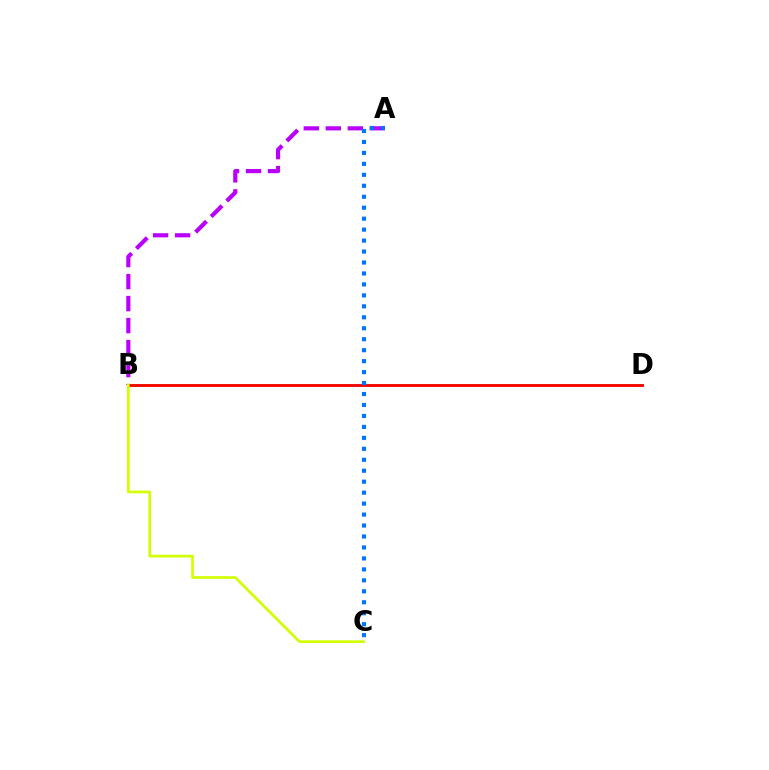{('B', 'D'): [{'color': '#00ff5c', 'line_style': 'solid', 'thickness': 1.83}, {'color': '#ff0000', 'line_style': 'solid', 'thickness': 2.03}], ('A', 'B'): [{'color': '#b900ff', 'line_style': 'dashed', 'thickness': 2.99}], ('A', 'C'): [{'color': '#0074ff', 'line_style': 'dotted', 'thickness': 2.98}], ('B', 'C'): [{'color': '#d1ff00', 'line_style': 'solid', 'thickness': 1.93}]}